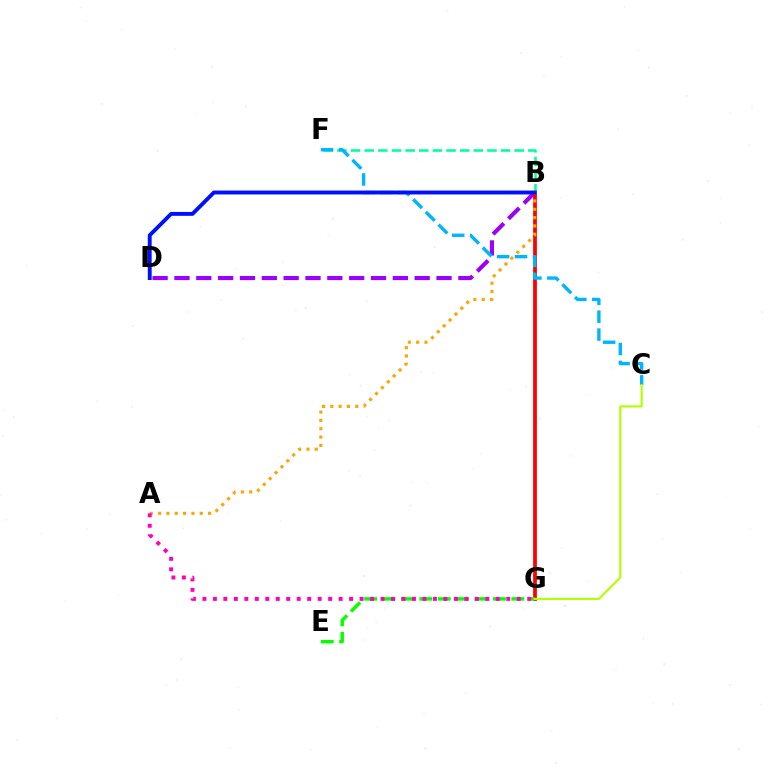{('B', 'D'): [{'color': '#9b00ff', 'line_style': 'dashed', 'thickness': 2.97}, {'color': '#0010ff', 'line_style': 'solid', 'thickness': 2.8}], ('B', 'G'): [{'color': '#ff0000', 'line_style': 'solid', 'thickness': 2.7}], ('B', 'F'): [{'color': '#00ff9d', 'line_style': 'dashed', 'thickness': 1.85}], ('A', 'B'): [{'color': '#ffa500', 'line_style': 'dotted', 'thickness': 2.26}], ('C', 'F'): [{'color': '#00b5ff', 'line_style': 'dashed', 'thickness': 2.43}], ('E', 'G'): [{'color': '#08ff00', 'line_style': 'dashed', 'thickness': 2.5}], ('A', 'G'): [{'color': '#ff00bd', 'line_style': 'dotted', 'thickness': 2.85}], ('C', 'G'): [{'color': '#b3ff00', 'line_style': 'solid', 'thickness': 1.52}]}